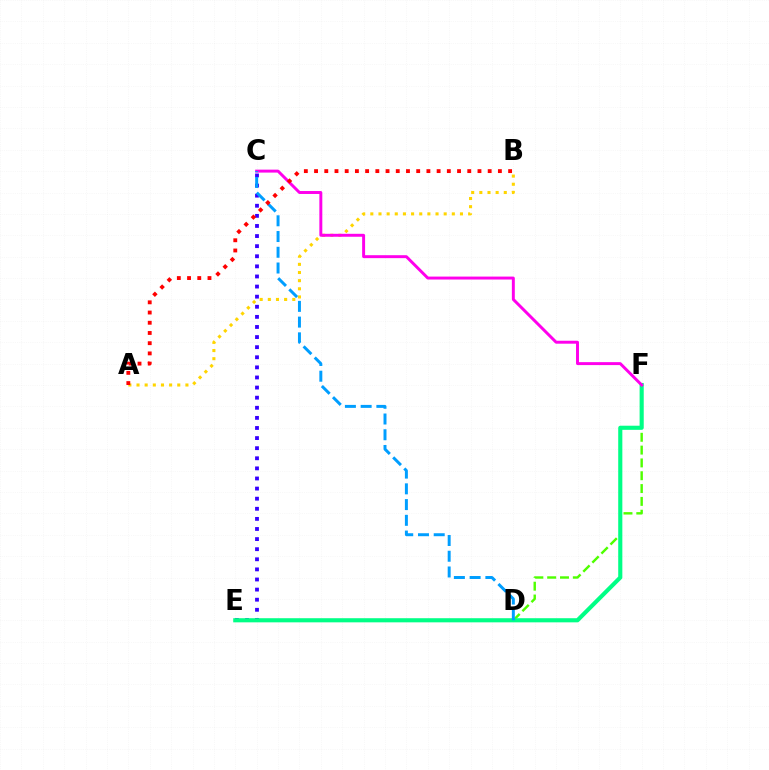{('A', 'B'): [{'color': '#ffd500', 'line_style': 'dotted', 'thickness': 2.21}, {'color': '#ff0000', 'line_style': 'dotted', 'thickness': 2.77}], ('D', 'F'): [{'color': '#4fff00', 'line_style': 'dashed', 'thickness': 1.74}], ('C', 'E'): [{'color': '#3700ff', 'line_style': 'dotted', 'thickness': 2.74}], ('E', 'F'): [{'color': '#00ff86', 'line_style': 'solid', 'thickness': 2.97}], ('C', 'F'): [{'color': '#ff00ed', 'line_style': 'solid', 'thickness': 2.12}], ('C', 'D'): [{'color': '#009eff', 'line_style': 'dashed', 'thickness': 2.14}]}